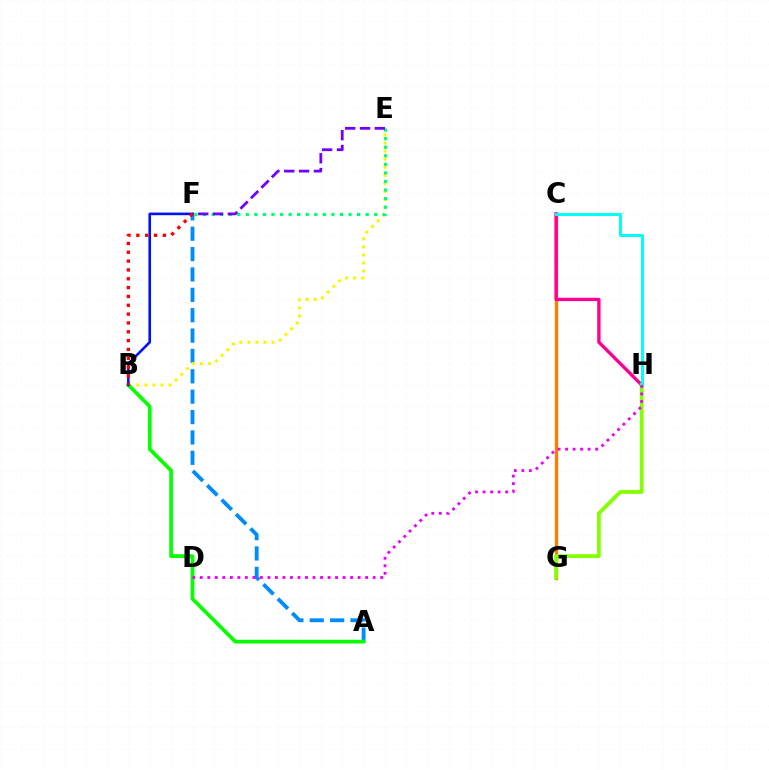{('C', 'G'): [{'color': '#ff7c00', 'line_style': 'solid', 'thickness': 2.4}], ('A', 'F'): [{'color': '#008cff', 'line_style': 'dashed', 'thickness': 2.77}], ('C', 'H'): [{'color': '#ff0094', 'line_style': 'solid', 'thickness': 2.42}, {'color': '#00fff6', 'line_style': 'solid', 'thickness': 2.12}], ('B', 'E'): [{'color': '#fcf500', 'line_style': 'dotted', 'thickness': 2.19}], ('G', 'H'): [{'color': '#84ff00', 'line_style': 'solid', 'thickness': 2.72}], ('A', 'B'): [{'color': '#08ff00', 'line_style': 'solid', 'thickness': 2.67}], ('E', 'F'): [{'color': '#00ff74', 'line_style': 'dotted', 'thickness': 2.33}, {'color': '#7200ff', 'line_style': 'dashed', 'thickness': 2.01}], ('B', 'F'): [{'color': '#0010ff', 'line_style': 'solid', 'thickness': 1.87}, {'color': '#ff0000', 'line_style': 'dotted', 'thickness': 2.4}], ('D', 'H'): [{'color': '#ee00ff', 'line_style': 'dotted', 'thickness': 2.04}]}